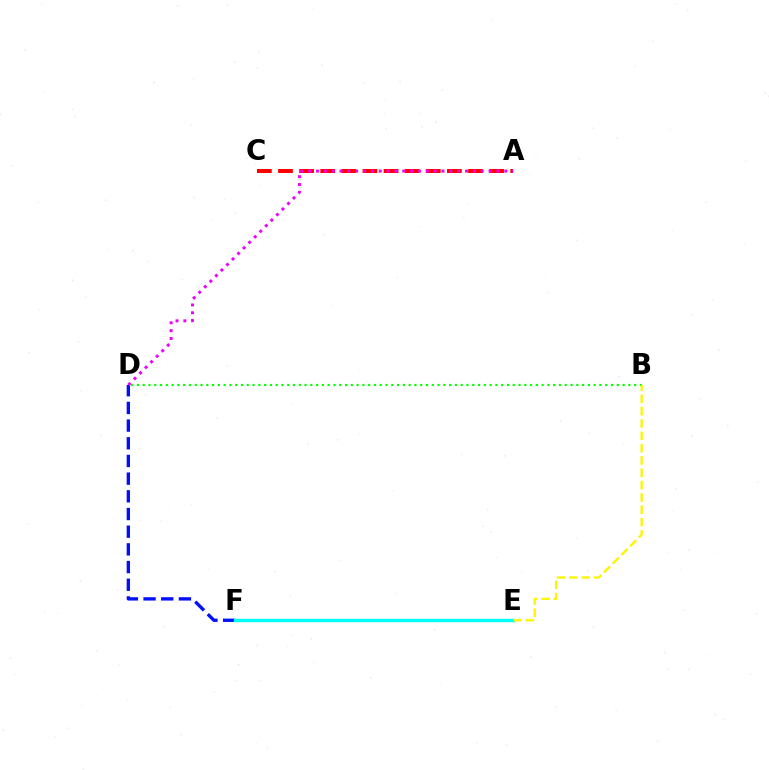{('B', 'D'): [{'color': '#08ff00', 'line_style': 'dotted', 'thickness': 1.57}], ('A', 'C'): [{'color': '#ff0000', 'line_style': 'dashed', 'thickness': 2.87}], ('D', 'F'): [{'color': '#0010ff', 'line_style': 'dashed', 'thickness': 2.4}], ('E', 'F'): [{'color': '#00fff6', 'line_style': 'solid', 'thickness': 2.48}], ('A', 'D'): [{'color': '#ee00ff', 'line_style': 'dotted', 'thickness': 2.13}], ('B', 'E'): [{'color': '#fcf500', 'line_style': 'dashed', 'thickness': 1.67}]}